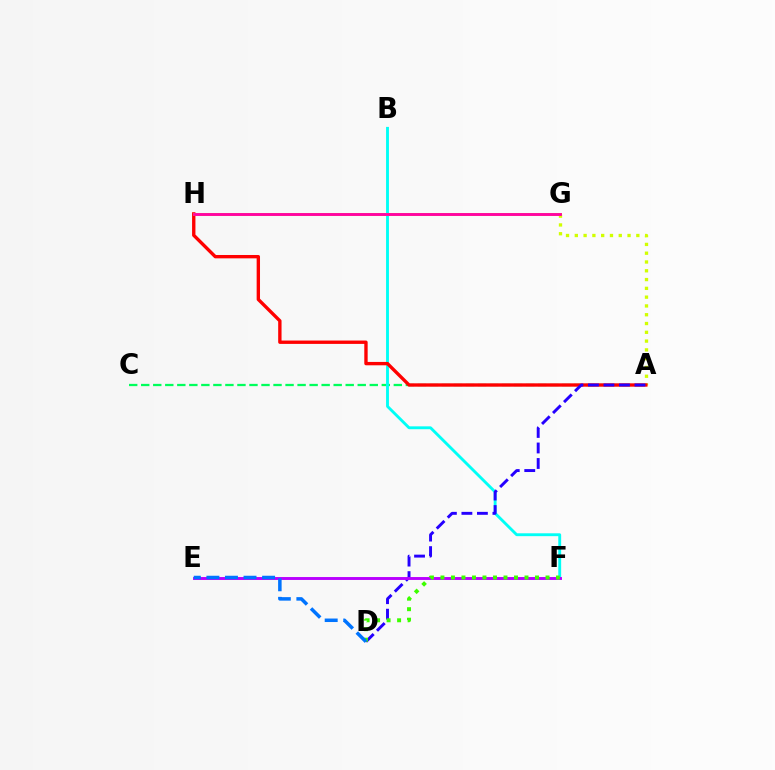{('A', 'C'): [{'color': '#00ff5c', 'line_style': 'dashed', 'thickness': 1.63}], ('B', 'F'): [{'color': '#00fff6', 'line_style': 'solid', 'thickness': 2.06}], ('A', 'G'): [{'color': '#d1ff00', 'line_style': 'dotted', 'thickness': 2.39}], ('A', 'H'): [{'color': '#ff0000', 'line_style': 'solid', 'thickness': 2.42}], ('A', 'D'): [{'color': '#2500ff', 'line_style': 'dashed', 'thickness': 2.11}], ('G', 'H'): [{'color': '#ff9400', 'line_style': 'solid', 'thickness': 2.14}, {'color': '#ff00ac', 'line_style': 'solid', 'thickness': 1.98}], ('E', 'F'): [{'color': '#b900ff', 'line_style': 'solid', 'thickness': 2.09}], ('D', 'F'): [{'color': '#3dff00', 'line_style': 'dotted', 'thickness': 2.85}], ('D', 'E'): [{'color': '#0074ff', 'line_style': 'dashed', 'thickness': 2.52}]}